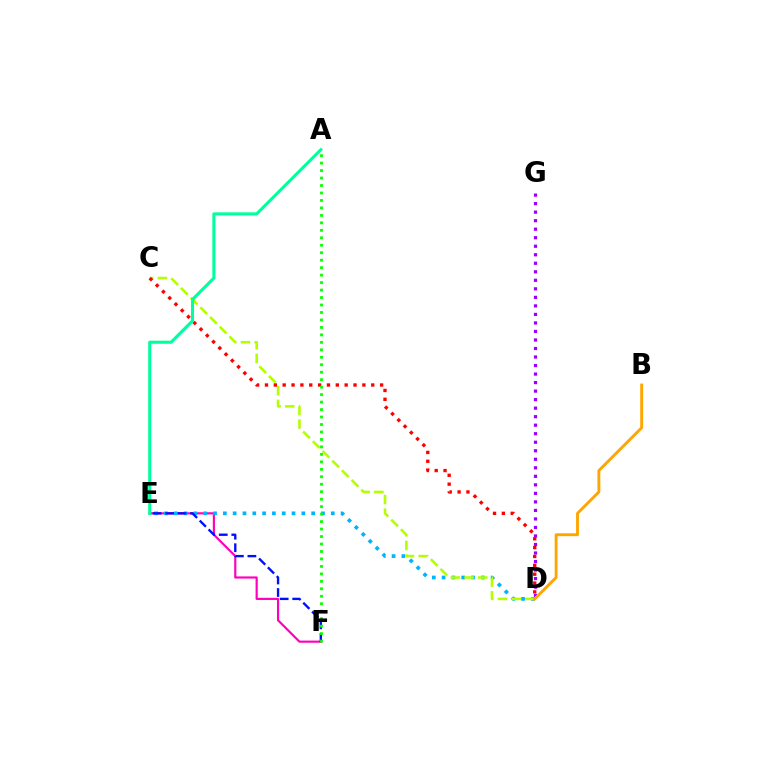{('E', 'F'): [{'color': '#ff00bd', 'line_style': 'solid', 'thickness': 1.56}, {'color': '#0010ff', 'line_style': 'dashed', 'thickness': 1.7}], ('D', 'E'): [{'color': '#00b5ff', 'line_style': 'dotted', 'thickness': 2.67}], ('C', 'D'): [{'color': '#b3ff00', 'line_style': 'dashed', 'thickness': 1.86}, {'color': '#ff0000', 'line_style': 'dotted', 'thickness': 2.41}], ('D', 'G'): [{'color': '#9b00ff', 'line_style': 'dotted', 'thickness': 2.32}], ('B', 'D'): [{'color': '#ffa500', 'line_style': 'solid', 'thickness': 2.07}], ('A', 'E'): [{'color': '#00ff9d', 'line_style': 'solid', 'thickness': 2.22}], ('A', 'F'): [{'color': '#08ff00', 'line_style': 'dotted', 'thickness': 2.03}]}